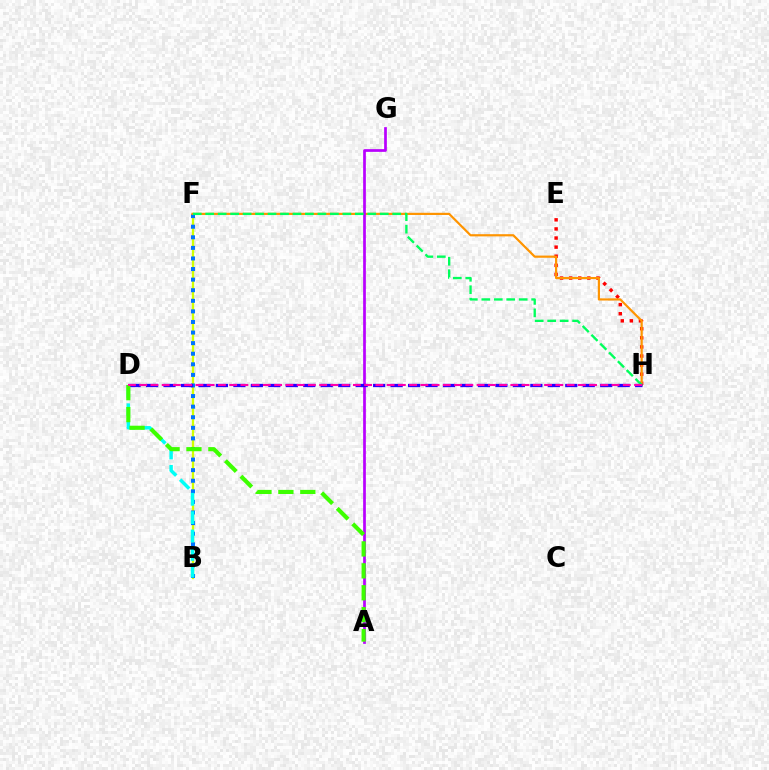{('B', 'F'): [{'color': '#d1ff00', 'line_style': 'solid', 'thickness': 1.65}, {'color': '#0074ff', 'line_style': 'dotted', 'thickness': 2.88}], ('E', 'H'): [{'color': '#ff0000', 'line_style': 'dotted', 'thickness': 2.47}], ('B', 'D'): [{'color': '#00fff6', 'line_style': 'dashed', 'thickness': 2.5}], ('F', 'H'): [{'color': '#ff9400', 'line_style': 'solid', 'thickness': 1.58}, {'color': '#00ff5c', 'line_style': 'dashed', 'thickness': 1.69}], ('A', 'G'): [{'color': '#b900ff', 'line_style': 'solid', 'thickness': 1.96}], ('D', 'H'): [{'color': '#2500ff', 'line_style': 'dashed', 'thickness': 2.37}, {'color': '#ff00ac', 'line_style': 'dashed', 'thickness': 1.53}], ('A', 'D'): [{'color': '#3dff00', 'line_style': 'dashed', 'thickness': 2.98}]}